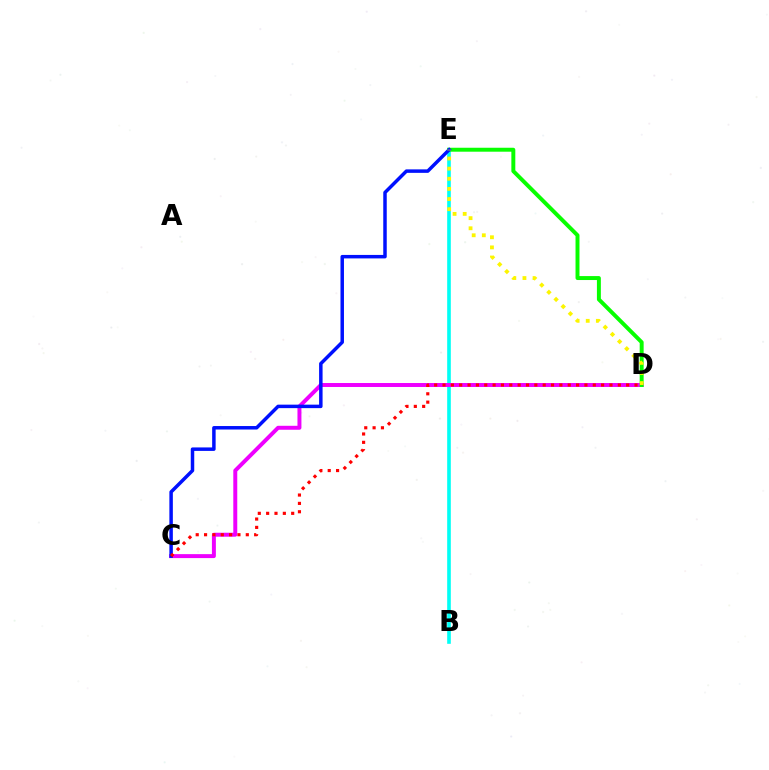{('B', 'E'): [{'color': '#00fff6', 'line_style': 'solid', 'thickness': 2.61}], ('C', 'D'): [{'color': '#ee00ff', 'line_style': 'solid', 'thickness': 2.85}, {'color': '#ff0000', 'line_style': 'dotted', 'thickness': 2.27}], ('D', 'E'): [{'color': '#08ff00', 'line_style': 'solid', 'thickness': 2.85}, {'color': '#fcf500', 'line_style': 'dotted', 'thickness': 2.75}], ('C', 'E'): [{'color': '#0010ff', 'line_style': 'solid', 'thickness': 2.51}]}